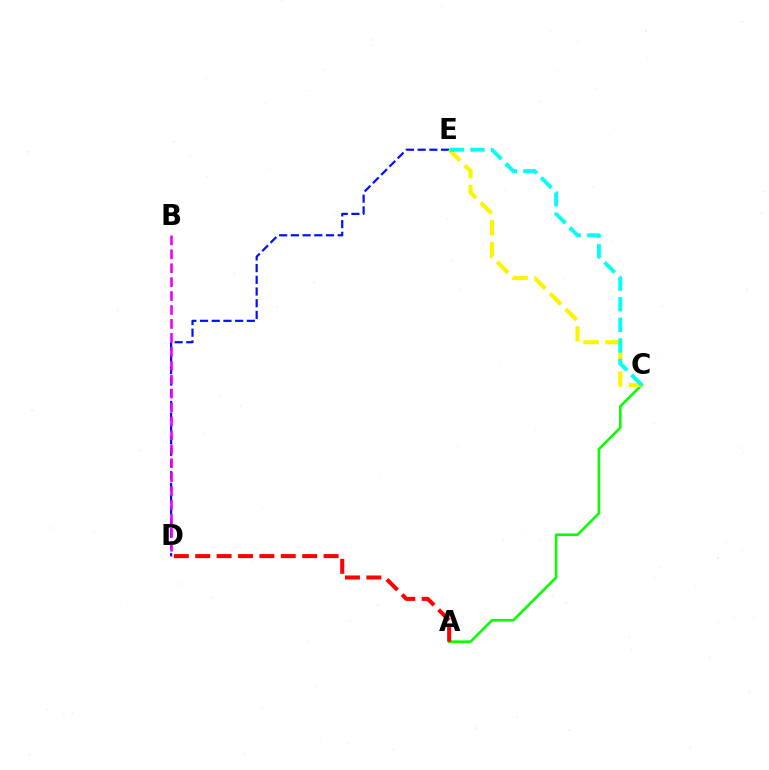{('A', 'C'): [{'color': '#08ff00', 'line_style': 'solid', 'thickness': 1.87}], ('D', 'E'): [{'color': '#0010ff', 'line_style': 'dashed', 'thickness': 1.59}], ('B', 'D'): [{'color': '#ee00ff', 'line_style': 'dashed', 'thickness': 1.89}], ('A', 'D'): [{'color': '#ff0000', 'line_style': 'dashed', 'thickness': 2.91}], ('C', 'E'): [{'color': '#fcf500', 'line_style': 'dashed', 'thickness': 2.99}, {'color': '#00fff6', 'line_style': 'dashed', 'thickness': 2.8}]}